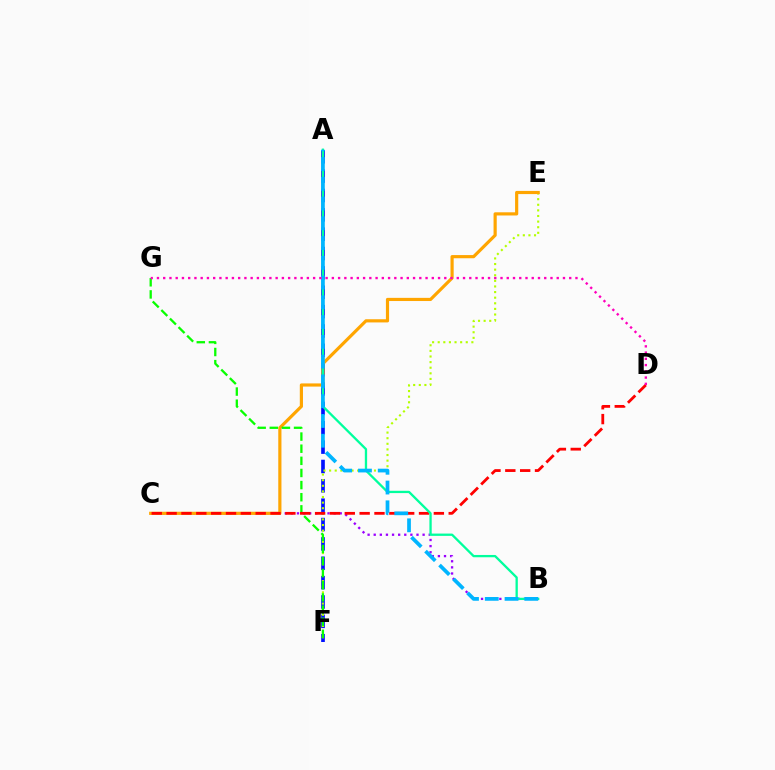{('A', 'F'): [{'color': '#0010ff', 'line_style': 'dashed', 'thickness': 2.63}], ('B', 'C'): [{'color': '#9b00ff', 'line_style': 'dotted', 'thickness': 1.66}], ('E', 'F'): [{'color': '#b3ff00', 'line_style': 'dotted', 'thickness': 1.52}], ('C', 'E'): [{'color': '#ffa500', 'line_style': 'solid', 'thickness': 2.28}], ('F', 'G'): [{'color': '#08ff00', 'line_style': 'dashed', 'thickness': 1.65}], ('C', 'D'): [{'color': '#ff0000', 'line_style': 'dashed', 'thickness': 2.02}], ('A', 'B'): [{'color': '#00ff9d', 'line_style': 'solid', 'thickness': 1.66}, {'color': '#00b5ff', 'line_style': 'dashed', 'thickness': 2.69}], ('D', 'G'): [{'color': '#ff00bd', 'line_style': 'dotted', 'thickness': 1.7}]}